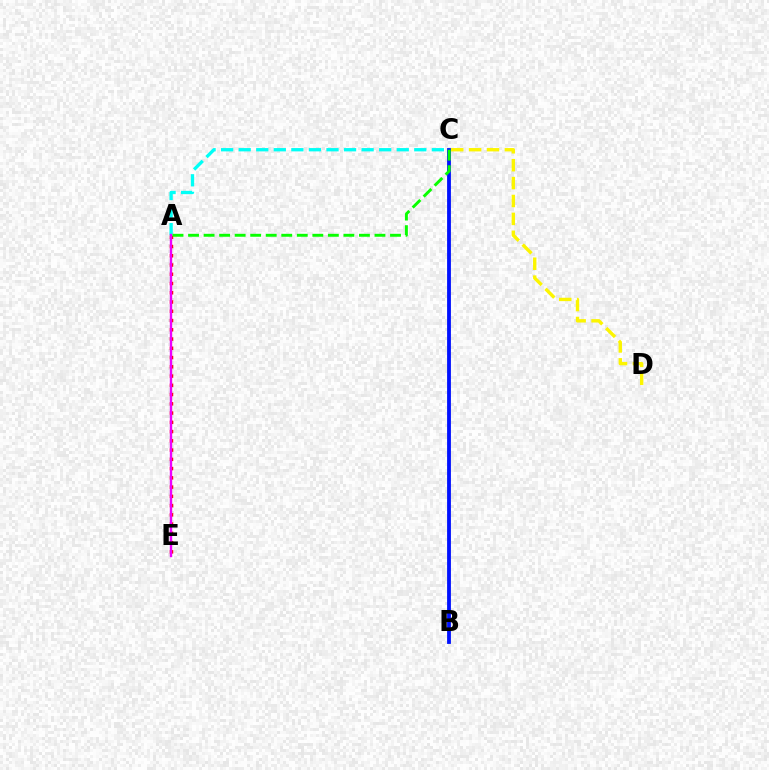{('B', 'C'): [{'color': '#0010ff', 'line_style': 'solid', 'thickness': 2.74}], ('A', 'E'): [{'color': '#ff0000', 'line_style': 'dotted', 'thickness': 2.51}, {'color': '#ee00ff', 'line_style': 'solid', 'thickness': 1.72}], ('A', 'C'): [{'color': '#00fff6', 'line_style': 'dashed', 'thickness': 2.39}, {'color': '#08ff00', 'line_style': 'dashed', 'thickness': 2.11}], ('C', 'D'): [{'color': '#fcf500', 'line_style': 'dashed', 'thickness': 2.43}]}